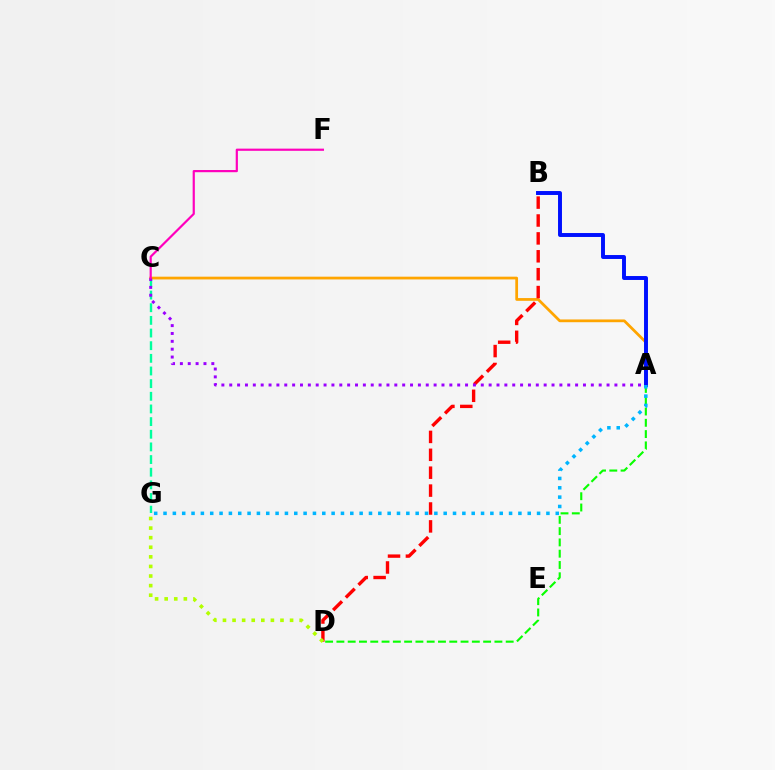{('C', 'G'): [{'color': '#00ff9d', 'line_style': 'dashed', 'thickness': 1.72}], ('A', 'C'): [{'color': '#ffa500', 'line_style': 'solid', 'thickness': 1.98}, {'color': '#9b00ff', 'line_style': 'dotted', 'thickness': 2.14}], ('A', 'B'): [{'color': '#0010ff', 'line_style': 'solid', 'thickness': 2.83}], ('A', 'D'): [{'color': '#08ff00', 'line_style': 'dashed', 'thickness': 1.53}], ('B', 'D'): [{'color': '#ff0000', 'line_style': 'dashed', 'thickness': 2.43}], ('D', 'G'): [{'color': '#b3ff00', 'line_style': 'dotted', 'thickness': 2.6}], ('A', 'G'): [{'color': '#00b5ff', 'line_style': 'dotted', 'thickness': 2.54}], ('C', 'F'): [{'color': '#ff00bd', 'line_style': 'solid', 'thickness': 1.58}]}